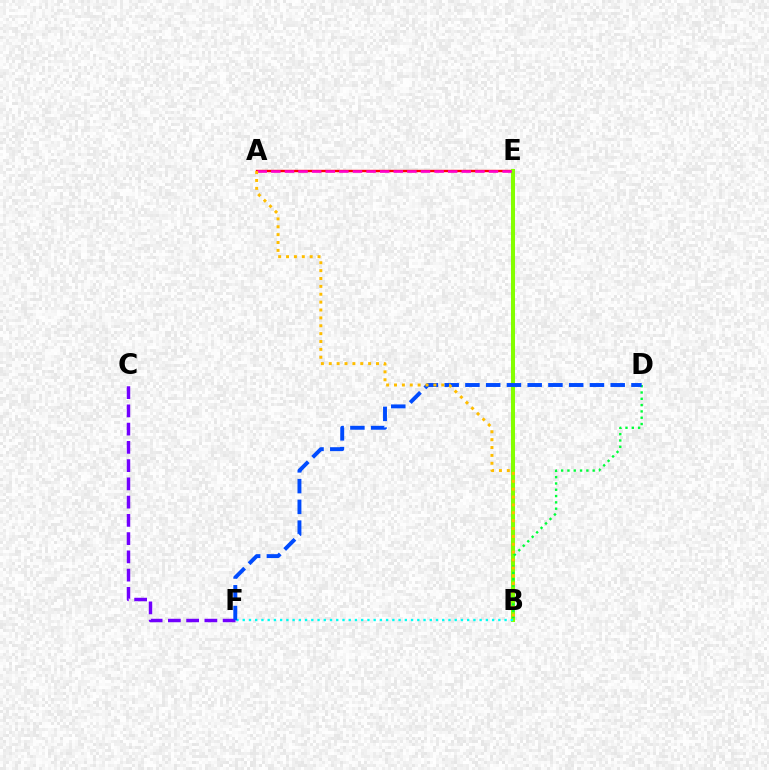{('A', 'E'): [{'color': '#ff0000', 'line_style': 'solid', 'thickness': 1.72}, {'color': '#ff00cf', 'line_style': 'dashed', 'thickness': 1.85}], ('B', 'E'): [{'color': '#84ff00', 'line_style': 'solid', 'thickness': 2.91}], ('B', 'D'): [{'color': '#00ff39', 'line_style': 'dotted', 'thickness': 1.71}], ('B', 'F'): [{'color': '#00fff6', 'line_style': 'dotted', 'thickness': 1.69}], ('C', 'F'): [{'color': '#7200ff', 'line_style': 'dashed', 'thickness': 2.48}], ('D', 'F'): [{'color': '#004bff', 'line_style': 'dashed', 'thickness': 2.82}], ('A', 'B'): [{'color': '#ffbd00', 'line_style': 'dotted', 'thickness': 2.14}]}